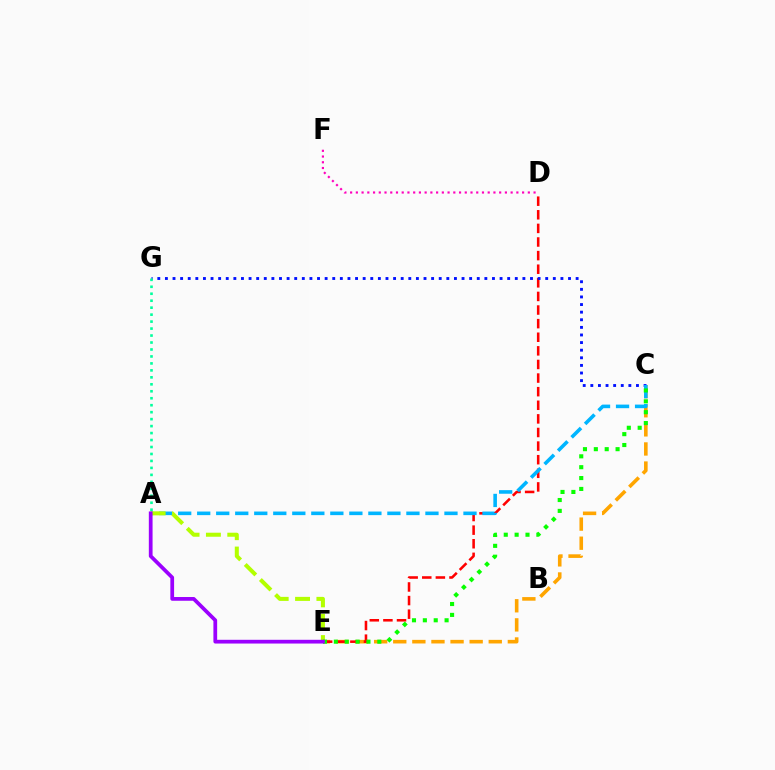{('D', 'F'): [{'color': '#ff00bd', 'line_style': 'dotted', 'thickness': 1.56}], ('C', 'E'): [{'color': '#ffa500', 'line_style': 'dashed', 'thickness': 2.59}, {'color': '#08ff00', 'line_style': 'dotted', 'thickness': 2.95}], ('D', 'E'): [{'color': '#ff0000', 'line_style': 'dashed', 'thickness': 1.85}], ('C', 'G'): [{'color': '#0010ff', 'line_style': 'dotted', 'thickness': 2.07}], ('A', 'C'): [{'color': '#00b5ff', 'line_style': 'dashed', 'thickness': 2.58}], ('A', 'E'): [{'color': '#b3ff00', 'line_style': 'dashed', 'thickness': 2.9}, {'color': '#9b00ff', 'line_style': 'solid', 'thickness': 2.69}], ('A', 'G'): [{'color': '#00ff9d', 'line_style': 'dotted', 'thickness': 1.89}]}